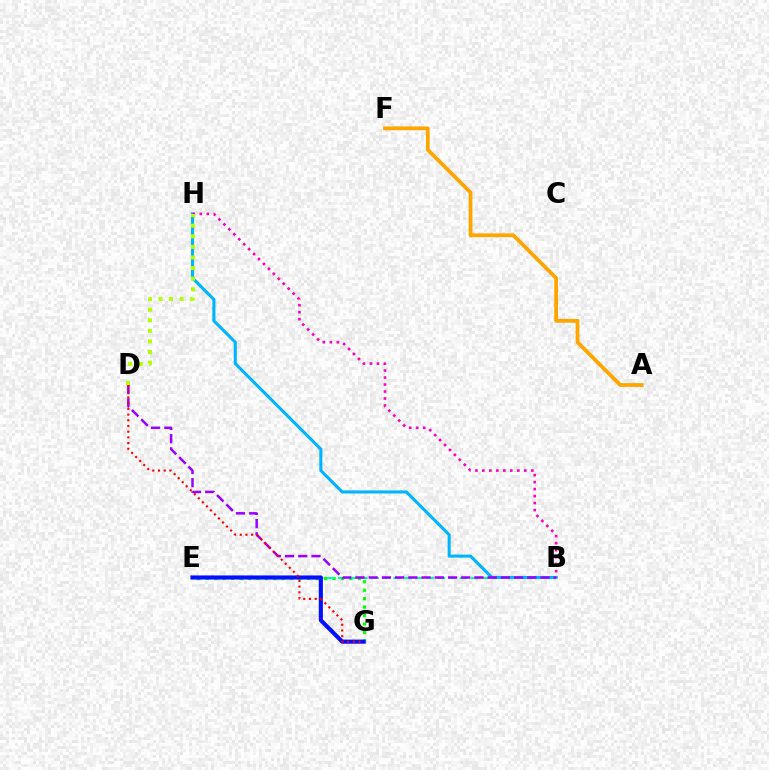{('E', 'G'): [{'color': '#08ff00', 'line_style': 'dotted', 'thickness': 2.3}, {'color': '#0010ff', 'line_style': 'solid', 'thickness': 2.96}], ('B', 'E'): [{'color': '#00ff9d', 'line_style': 'dashed', 'thickness': 1.5}], ('B', 'H'): [{'color': '#00b5ff', 'line_style': 'solid', 'thickness': 2.22}, {'color': '#ff00bd', 'line_style': 'dotted', 'thickness': 1.9}], ('B', 'D'): [{'color': '#9b00ff', 'line_style': 'dashed', 'thickness': 1.8}], ('D', 'H'): [{'color': '#b3ff00', 'line_style': 'dotted', 'thickness': 2.88}], ('A', 'F'): [{'color': '#ffa500', 'line_style': 'solid', 'thickness': 2.72}], ('D', 'G'): [{'color': '#ff0000', 'line_style': 'dotted', 'thickness': 1.55}]}